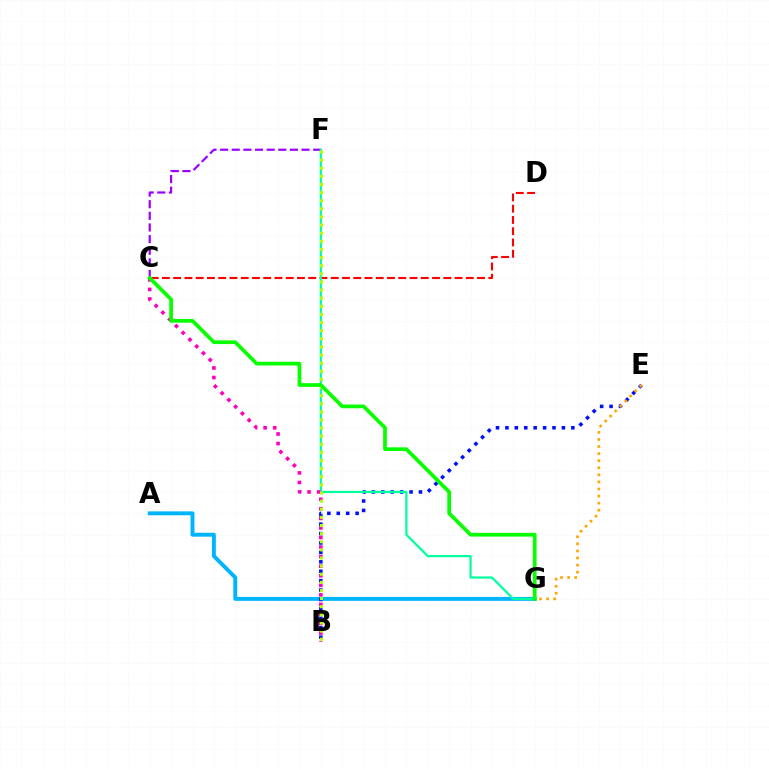{('A', 'G'): [{'color': '#00b5ff', 'line_style': 'solid', 'thickness': 2.81}], ('C', 'D'): [{'color': '#ff0000', 'line_style': 'dashed', 'thickness': 1.53}], ('C', 'F'): [{'color': '#9b00ff', 'line_style': 'dashed', 'thickness': 1.58}], ('B', 'E'): [{'color': '#0010ff', 'line_style': 'dotted', 'thickness': 2.56}], ('F', 'G'): [{'color': '#00ff9d', 'line_style': 'solid', 'thickness': 1.6}], ('B', 'C'): [{'color': '#ff00bd', 'line_style': 'dotted', 'thickness': 2.6}], ('E', 'G'): [{'color': '#ffa500', 'line_style': 'dotted', 'thickness': 1.92}], ('B', 'F'): [{'color': '#b3ff00', 'line_style': 'dotted', 'thickness': 2.21}], ('C', 'G'): [{'color': '#08ff00', 'line_style': 'solid', 'thickness': 2.67}]}